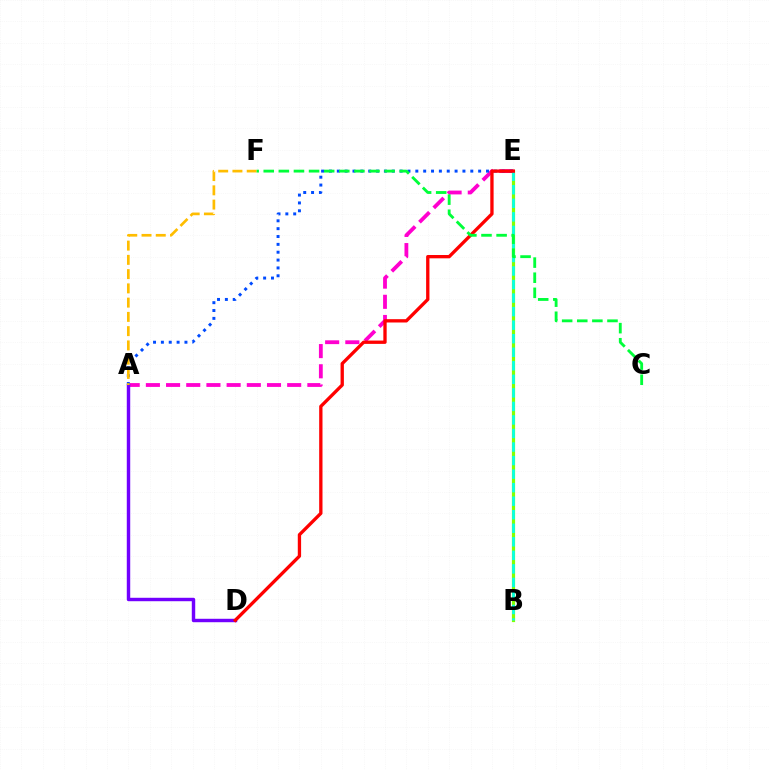{('A', 'E'): [{'color': '#ff00cf', 'line_style': 'dashed', 'thickness': 2.74}, {'color': '#004bff', 'line_style': 'dotted', 'thickness': 2.13}], ('A', 'D'): [{'color': '#7200ff', 'line_style': 'solid', 'thickness': 2.47}], ('B', 'E'): [{'color': '#84ff00', 'line_style': 'solid', 'thickness': 2.3}, {'color': '#00fff6', 'line_style': 'dashed', 'thickness': 1.84}], ('A', 'F'): [{'color': '#ffbd00', 'line_style': 'dashed', 'thickness': 1.94}], ('D', 'E'): [{'color': '#ff0000', 'line_style': 'solid', 'thickness': 2.39}], ('C', 'F'): [{'color': '#00ff39', 'line_style': 'dashed', 'thickness': 2.05}]}